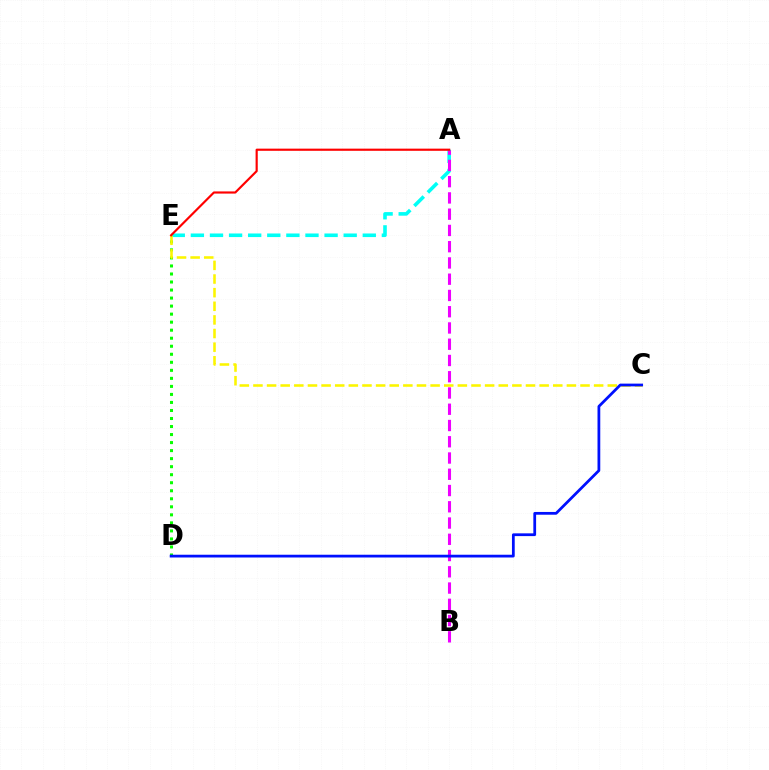{('D', 'E'): [{'color': '#08ff00', 'line_style': 'dotted', 'thickness': 2.18}], ('A', 'E'): [{'color': '#00fff6', 'line_style': 'dashed', 'thickness': 2.59}, {'color': '#ff0000', 'line_style': 'solid', 'thickness': 1.56}], ('A', 'B'): [{'color': '#ee00ff', 'line_style': 'dashed', 'thickness': 2.21}], ('C', 'E'): [{'color': '#fcf500', 'line_style': 'dashed', 'thickness': 1.85}], ('C', 'D'): [{'color': '#0010ff', 'line_style': 'solid', 'thickness': 1.99}]}